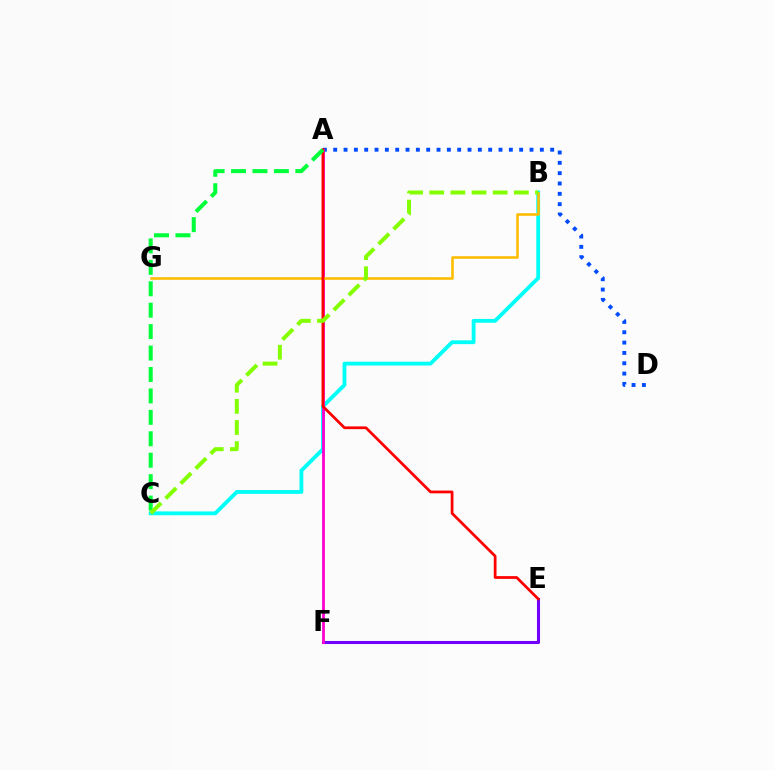{('A', 'D'): [{'color': '#004bff', 'line_style': 'dotted', 'thickness': 2.81}], ('B', 'C'): [{'color': '#00fff6', 'line_style': 'solid', 'thickness': 2.76}, {'color': '#84ff00', 'line_style': 'dashed', 'thickness': 2.87}], ('E', 'F'): [{'color': '#7200ff', 'line_style': 'solid', 'thickness': 2.21}], ('A', 'F'): [{'color': '#ff00cf', 'line_style': 'solid', 'thickness': 2.02}], ('B', 'G'): [{'color': '#ffbd00', 'line_style': 'solid', 'thickness': 1.87}], ('A', 'E'): [{'color': '#ff0000', 'line_style': 'solid', 'thickness': 1.98}], ('A', 'C'): [{'color': '#00ff39', 'line_style': 'dashed', 'thickness': 2.91}]}